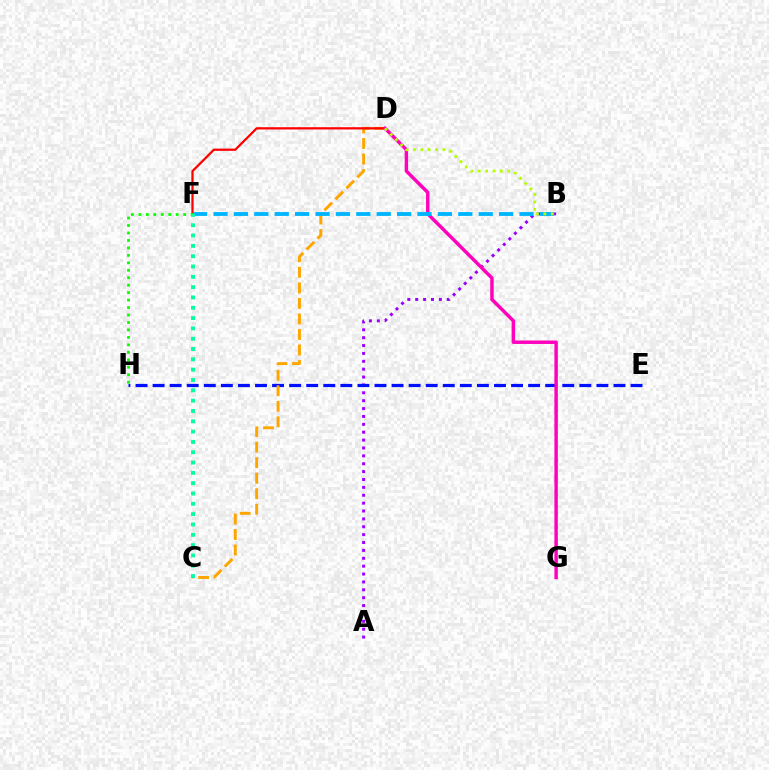{('A', 'B'): [{'color': '#9b00ff', 'line_style': 'dotted', 'thickness': 2.14}], ('E', 'H'): [{'color': '#0010ff', 'line_style': 'dashed', 'thickness': 2.32}], ('C', 'D'): [{'color': '#ffa500', 'line_style': 'dashed', 'thickness': 2.11}], ('D', 'F'): [{'color': '#ff0000', 'line_style': 'solid', 'thickness': 1.63}], ('D', 'G'): [{'color': '#ff00bd', 'line_style': 'solid', 'thickness': 2.48}], ('F', 'H'): [{'color': '#08ff00', 'line_style': 'dotted', 'thickness': 2.03}], ('B', 'F'): [{'color': '#00b5ff', 'line_style': 'dashed', 'thickness': 2.77}], ('B', 'D'): [{'color': '#b3ff00', 'line_style': 'dotted', 'thickness': 2.0}], ('C', 'F'): [{'color': '#00ff9d', 'line_style': 'dotted', 'thickness': 2.8}]}